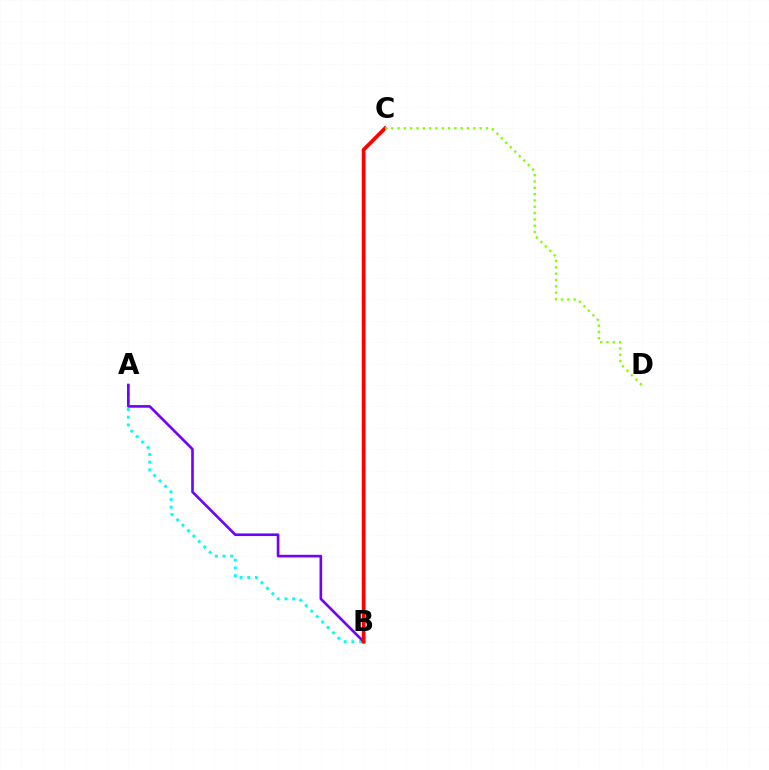{('A', 'B'): [{'color': '#00fff6', 'line_style': 'dotted', 'thickness': 2.09}, {'color': '#7200ff', 'line_style': 'solid', 'thickness': 1.89}], ('B', 'C'): [{'color': '#ff0000', 'line_style': 'solid', 'thickness': 2.69}], ('C', 'D'): [{'color': '#84ff00', 'line_style': 'dotted', 'thickness': 1.72}]}